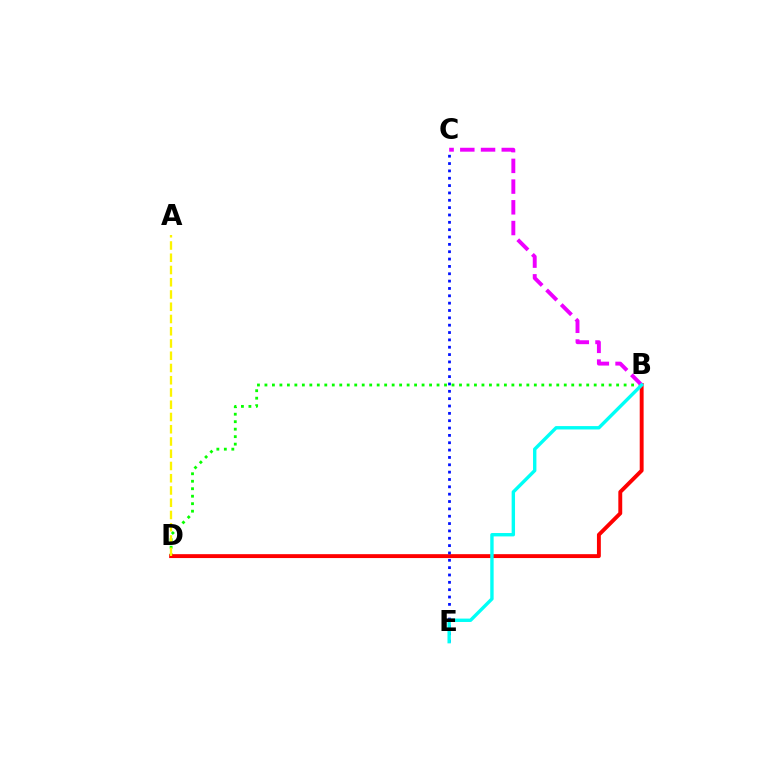{('B', 'D'): [{'color': '#08ff00', 'line_style': 'dotted', 'thickness': 2.03}, {'color': '#ff0000', 'line_style': 'solid', 'thickness': 2.8}], ('A', 'D'): [{'color': '#fcf500', 'line_style': 'dashed', 'thickness': 1.66}], ('C', 'E'): [{'color': '#0010ff', 'line_style': 'dotted', 'thickness': 2.0}], ('B', 'C'): [{'color': '#ee00ff', 'line_style': 'dashed', 'thickness': 2.82}], ('B', 'E'): [{'color': '#00fff6', 'line_style': 'solid', 'thickness': 2.44}]}